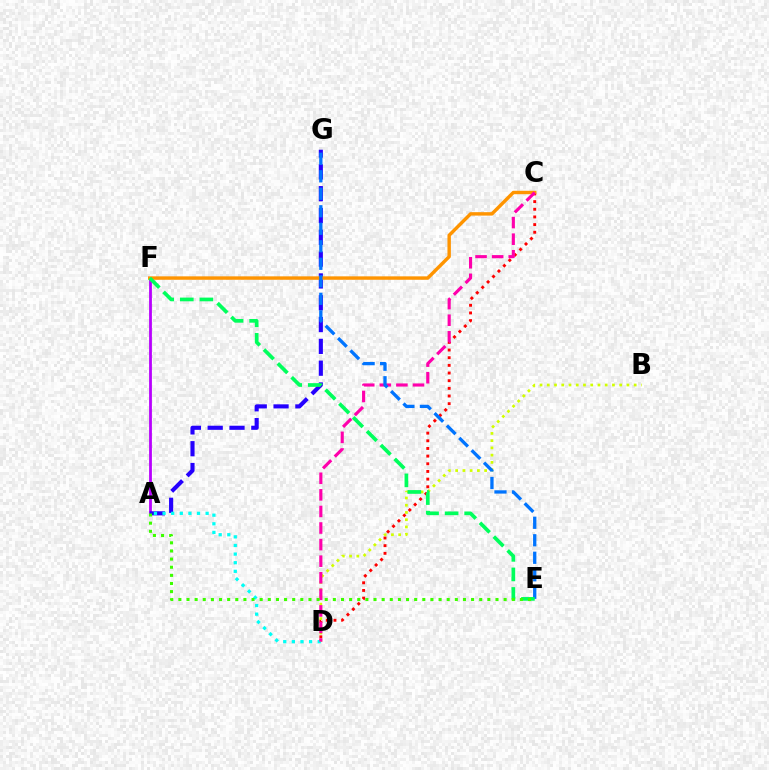{('A', 'F'): [{'color': '#b900ff', 'line_style': 'solid', 'thickness': 2.01}], ('A', 'G'): [{'color': '#2500ff', 'line_style': 'dashed', 'thickness': 2.96}], ('C', 'D'): [{'color': '#ff0000', 'line_style': 'dotted', 'thickness': 2.08}, {'color': '#ff00ac', 'line_style': 'dashed', 'thickness': 2.25}], ('B', 'D'): [{'color': '#d1ff00', 'line_style': 'dotted', 'thickness': 1.97}], ('A', 'D'): [{'color': '#00fff6', 'line_style': 'dotted', 'thickness': 2.34}], ('C', 'F'): [{'color': '#ff9400', 'line_style': 'solid', 'thickness': 2.47}], ('E', 'G'): [{'color': '#0074ff', 'line_style': 'dashed', 'thickness': 2.38}], ('E', 'F'): [{'color': '#00ff5c', 'line_style': 'dashed', 'thickness': 2.66}], ('A', 'E'): [{'color': '#3dff00', 'line_style': 'dotted', 'thickness': 2.21}]}